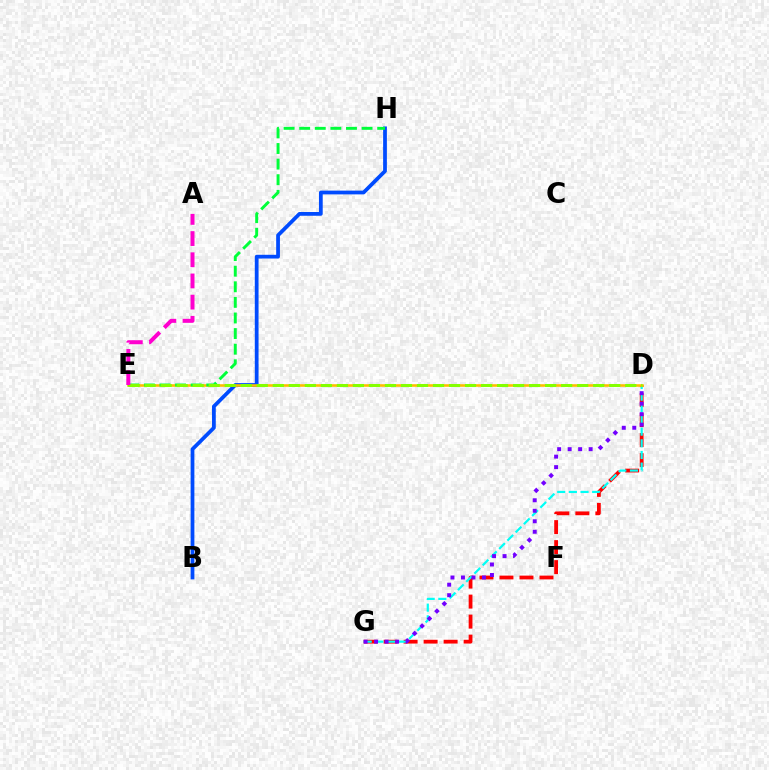{('D', 'G'): [{'color': '#ff0000', 'line_style': 'dashed', 'thickness': 2.72}, {'color': '#00fff6', 'line_style': 'dashed', 'thickness': 1.58}, {'color': '#7200ff', 'line_style': 'dotted', 'thickness': 2.85}], ('B', 'H'): [{'color': '#004bff', 'line_style': 'solid', 'thickness': 2.71}], ('D', 'E'): [{'color': '#ffbd00', 'line_style': 'solid', 'thickness': 1.86}, {'color': '#84ff00', 'line_style': 'dashed', 'thickness': 2.18}], ('E', 'H'): [{'color': '#00ff39', 'line_style': 'dashed', 'thickness': 2.12}], ('A', 'E'): [{'color': '#ff00cf', 'line_style': 'dashed', 'thickness': 2.88}]}